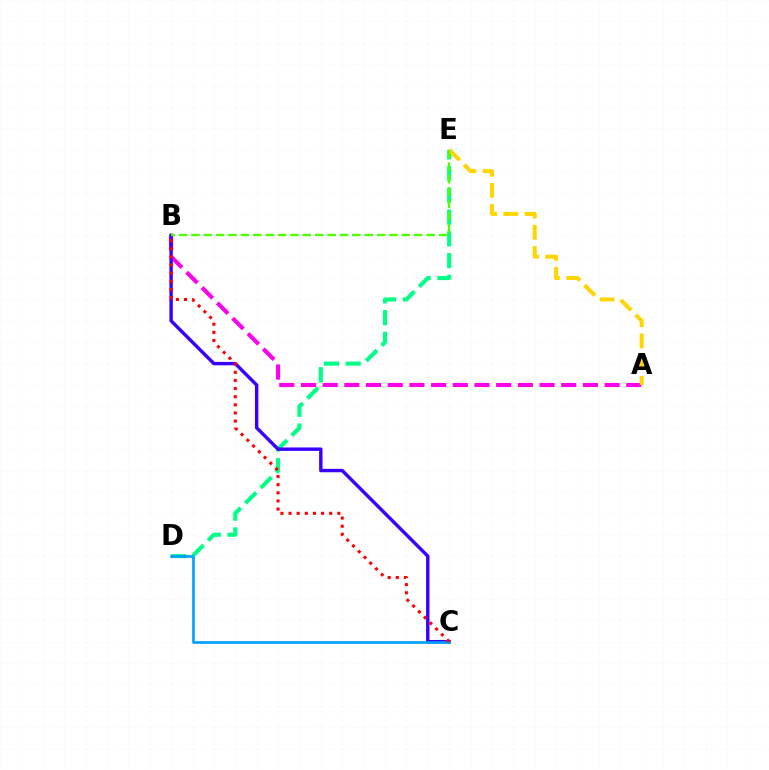{('A', 'B'): [{'color': '#ff00ed', 'line_style': 'dashed', 'thickness': 2.95}], ('D', 'E'): [{'color': '#00ff86', 'line_style': 'dashed', 'thickness': 2.95}], ('B', 'C'): [{'color': '#3700ff', 'line_style': 'solid', 'thickness': 2.45}, {'color': '#ff0000', 'line_style': 'dotted', 'thickness': 2.21}], ('A', 'E'): [{'color': '#ffd500', 'line_style': 'dashed', 'thickness': 2.88}], ('C', 'D'): [{'color': '#009eff', 'line_style': 'solid', 'thickness': 1.91}], ('B', 'E'): [{'color': '#4fff00', 'line_style': 'dashed', 'thickness': 1.68}]}